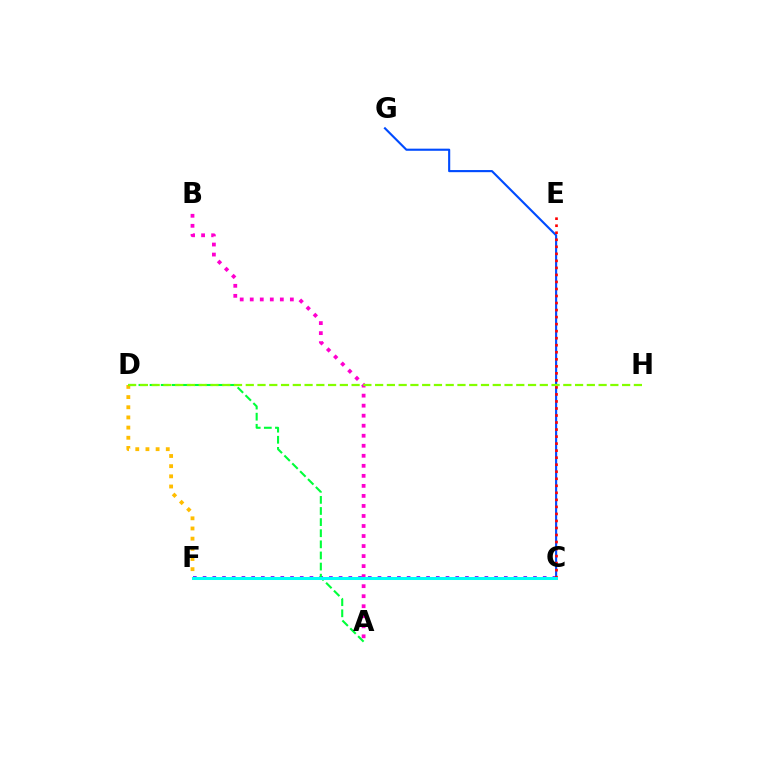{('D', 'F'): [{'color': '#ffbd00', 'line_style': 'dotted', 'thickness': 2.76}], ('C', 'F'): [{'color': '#7200ff', 'line_style': 'dotted', 'thickness': 2.64}, {'color': '#00fff6', 'line_style': 'solid', 'thickness': 2.17}], ('A', 'D'): [{'color': '#00ff39', 'line_style': 'dashed', 'thickness': 1.51}], ('A', 'B'): [{'color': '#ff00cf', 'line_style': 'dotted', 'thickness': 2.72}], ('C', 'G'): [{'color': '#004bff', 'line_style': 'solid', 'thickness': 1.53}], ('C', 'E'): [{'color': '#ff0000', 'line_style': 'dotted', 'thickness': 1.91}], ('D', 'H'): [{'color': '#84ff00', 'line_style': 'dashed', 'thickness': 1.6}]}